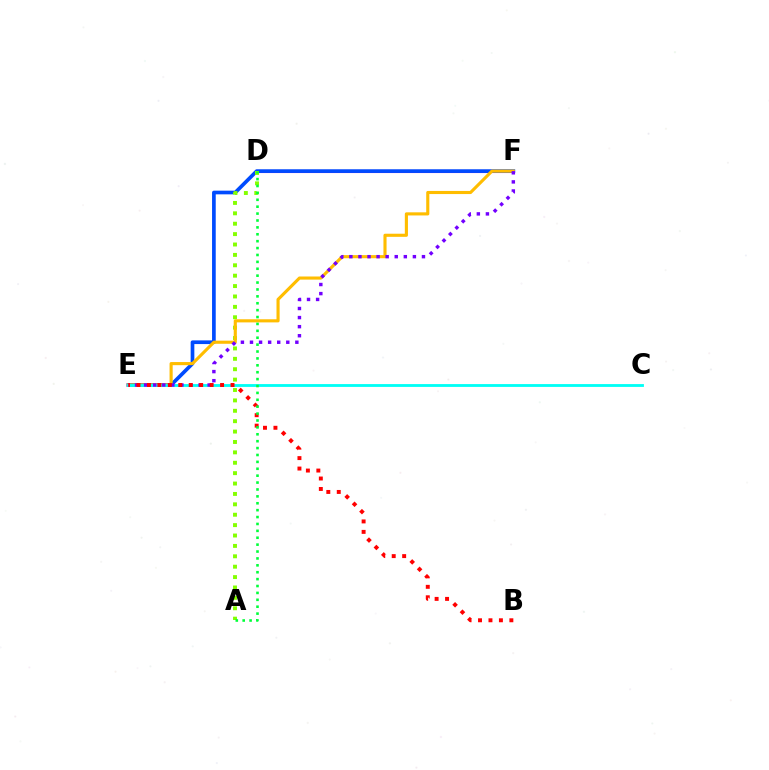{('D', 'F'): [{'color': '#ff00cf', 'line_style': 'solid', 'thickness': 2.23}], ('E', 'F'): [{'color': '#004bff', 'line_style': 'solid', 'thickness': 2.65}, {'color': '#ffbd00', 'line_style': 'solid', 'thickness': 2.24}, {'color': '#7200ff', 'line_style': 'dotted', 'thickness': 2.47}], ('A', 'D'): [{'color': '#84ff00', 'line_style': 'dotted', 'thickness': 2.82}, {'color': '#00ff39', 'line_style': 'dotted', 'thickness': 1.87}], ('C', 'E'): [{'color': '#00fff6', 'line_style': 'solid', 'thickness': 2.04}], ('B', 'E'): [{'color': '#ff0000', 'line_style': 'dotted', 'thickness': 2.84}]}